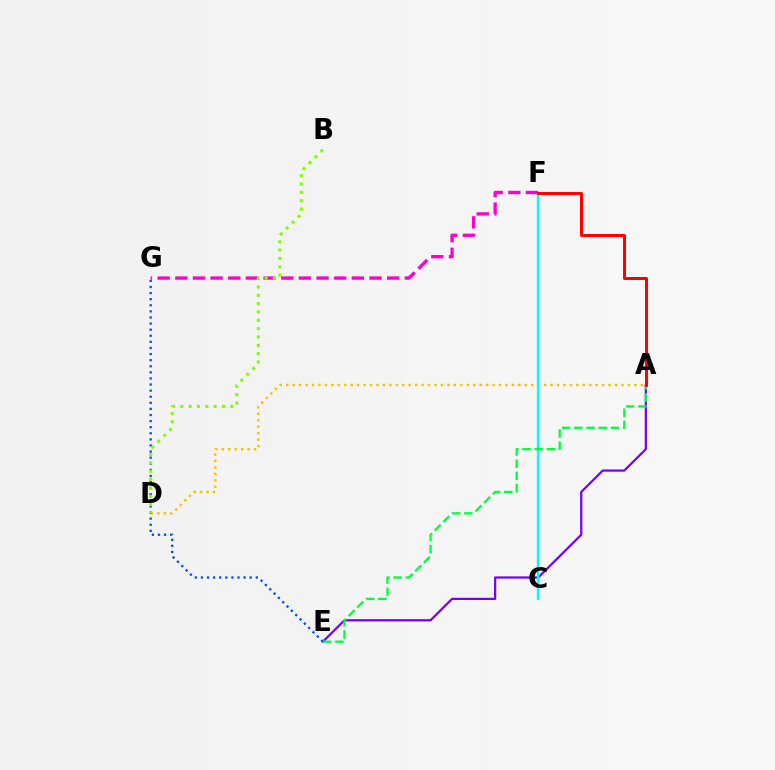{('A', 'E'): [{'color': '#7200ff', 'line_style': 'solid', 'thickness': 1.6}, {'color': '#00ff39', 'line_style': 'dashed', 'thickness': 1.66}], ('A', 'D'): [{'color': '#ffbd00', 'line_style': 'dotted', 'thickness': 1.75}], ('E', 'G'): [{'color': '#004bff', 'line_style': 'dotted', 'thickness': 1.66}], ('C', 'F'): [{'color': '#00fff6', 'line_style': 'solid', 'thickness': 1.69}], ('F', 'G'): [{'color': '#ff00cf', 'line_style': 'dashed', 'thickness': 2.4}], ('A', 'F'): [{'color': '#ff0000', 'line_style': 'solid', 'thickness': 2.15}], ('B', 'D'): [{'color': '#84ff00', 'line_style': 'dotted', 'thickness': 2.27}]}